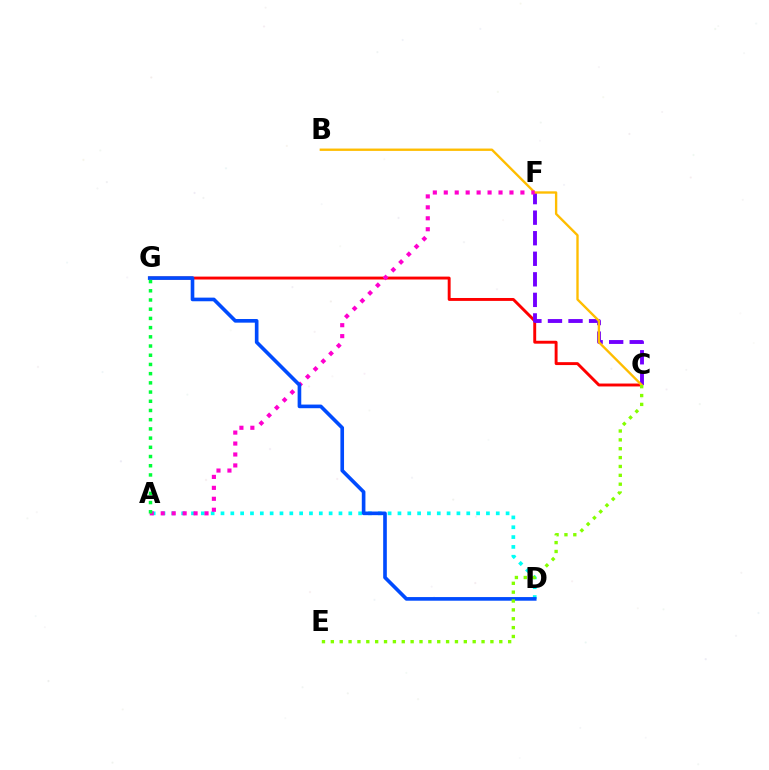{('C', 'G'): [{'color': '#ff0000', 'line_style': 'solid', 'thickness': 2.1}], ('A', 'D'): [{'color': '#00fff6', 'line_style': 'dotted', 'thickness': 2.67}], ('C', 'F'): [{'color': '#7200ff', 'line_style': 'dashed', 'thickness': 2.79}], ('B', 'C'): [{'color': '#ffbd00', 'line_style': 'solid', 'thickness': 1.7}], ('A', 'F'): [{'color': '#ff00cf', 'line_style': 'dotted', 'thickness': 2.97}], ('D', 'G'): [{'color': '#004bff', 'line_style': 'solid', 'thickness': 2.62}], ('A', 'G'): [{'color': '#00ff39', 'line_style': 'dotted', 'thickness': 2.5}], ('C', 'E'): [{'color': '#84ff00', 'line_style': 'dotted', 'thickness': 2.41}]}